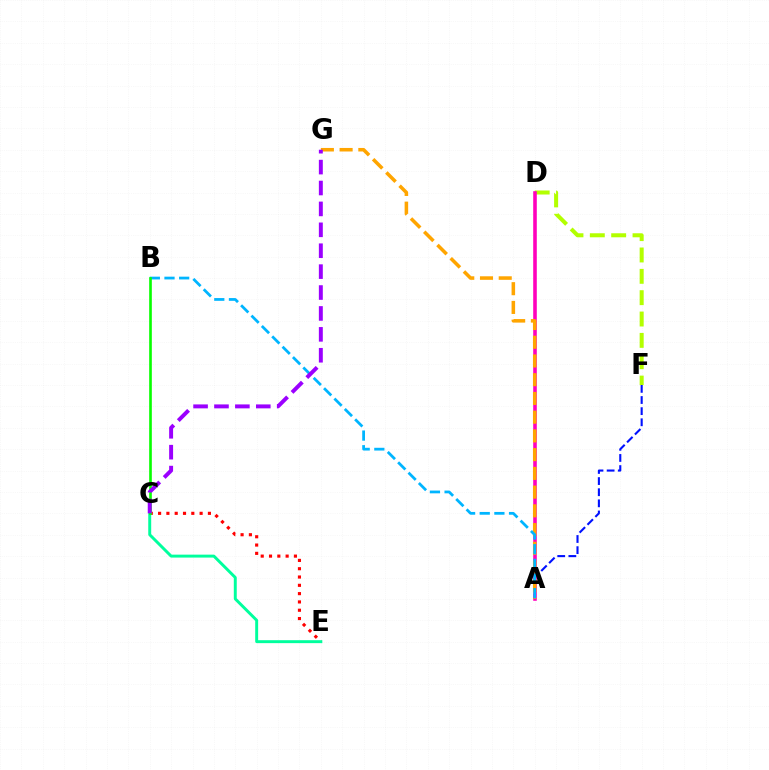{('A', 'F'): [{'color': '#0010ff', 'line_style': 'dashed', 'thickness': 1.51}], ('D', 'F'): [{'color': '#b3ff00', 'line_style': 'dashed', 'thickness': 2.9}], ('C', 'E'): [{'color': '#ff0000', 'line_style': 'dotted', 'thickness': 2.26}, {'color': '#00ff9d', 'line_style': 'solid', 'thickness': 2.12}], ('A', 'D'): [{'color': '#ff00bd', 'line_style': 'solid', 'thickness': 2.58}], ('A', 'G'): [{'color': '#ffa500', 'line_style': 'dashed', 'thickness': 2.55}], ('A', 'B'): [{'color': '#00b5ff', 'line_style': 'dashed', 'thickness': 1.99}], ('B', 'C'): [{'color': '#08ff00', 'line_style': 'solid', 'thickness': 1.9}], ('C', 'G'): [{'color': '#9b00ff', 'line_style': 'dashed', 'thickness': 2.84}]}